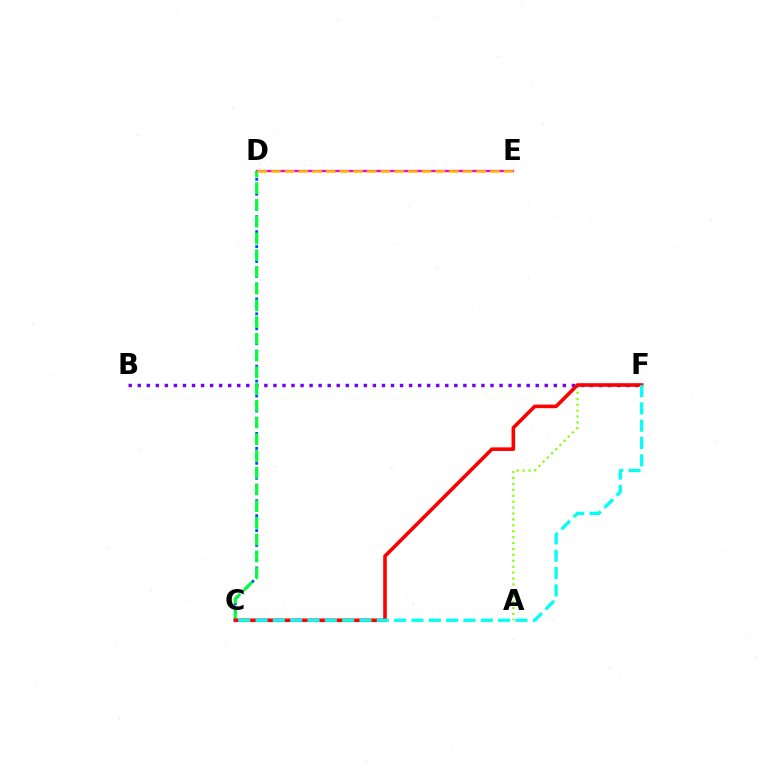{('D', 'E'): [{'color': '#ff00cf', 'line_style': 'solid', 'thickness': 1.63}, {'color': '#ffbd00', 'line_style': 'dashed', 'thickness': 1.86}], ('B', 'F'): [{'color': '#7200ff', 'line_style': 'dotted', 'thickness': 2.46}], ('C', 'D'): [{'color': '#004bff', 'line_style': 'dotted', 'thickness': 2.03}, {'color': '#00ff39', 'line_style': 'dashed', 'thickness': 2.27}], ('A', 'F'): [{'color': '#84ff00', 'line_style': 'dotted', 'thickness': 1.61}], ('C', 'F'): [{'color': '#ff0000', 'line_style': 'solid', 'thickness': 2.59}, {'color': '#00fff6', 'line_style': 'dashed', 'thickness': 2.35}]}